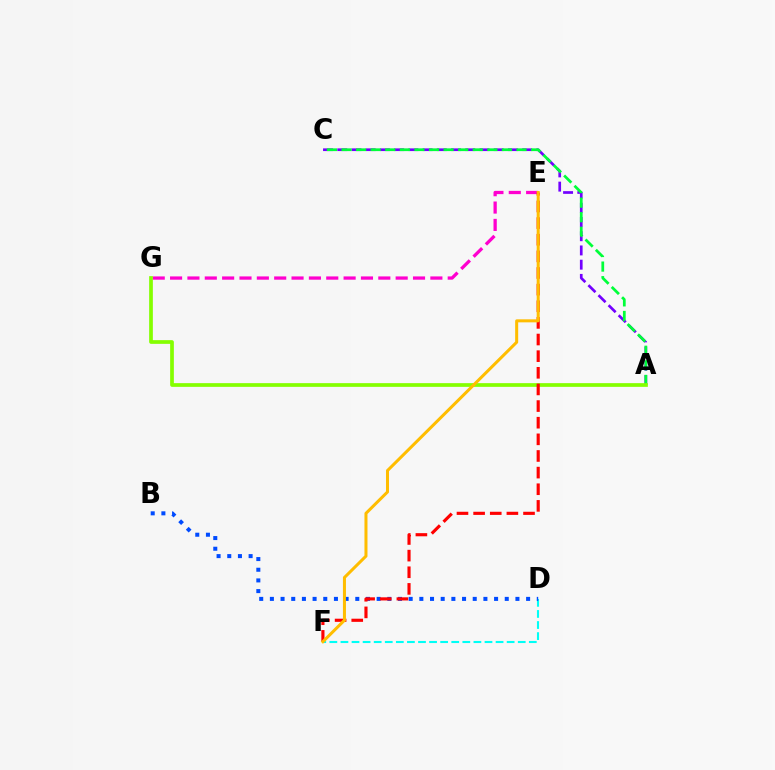{('A', 'C'): [{'color': '#7200ff', 'line_style': 'dashed', 'thickness': 1.93}, {'color': '#00ff39', 'line_style': 'dashed', 'thickness': 1.98}], ('D', 'F'): [{'color': '#00fff6', 'line_style': 'dashed', 'thickness': 1.51}], ('B', 'D'): [{'color': '#004bff', 'line_style': 'dotted', 'thickness': 2.9}], ('E', 'G'): [{'color': '#ff00cf', 'line_style': 'dashed', 'thickness': 2.36}], ('A', 'G'): [{'color': '#84ff00', 'line_style': 'solid', 'thickness': 2.66}], ('E', 'F'): [{'color': '#ff0000', 'line_style': 'dashed', 'thickness': 2.26}, {'color': '#ffbd00', 'line_style': 'solid', 'thickness': 2.17}]}